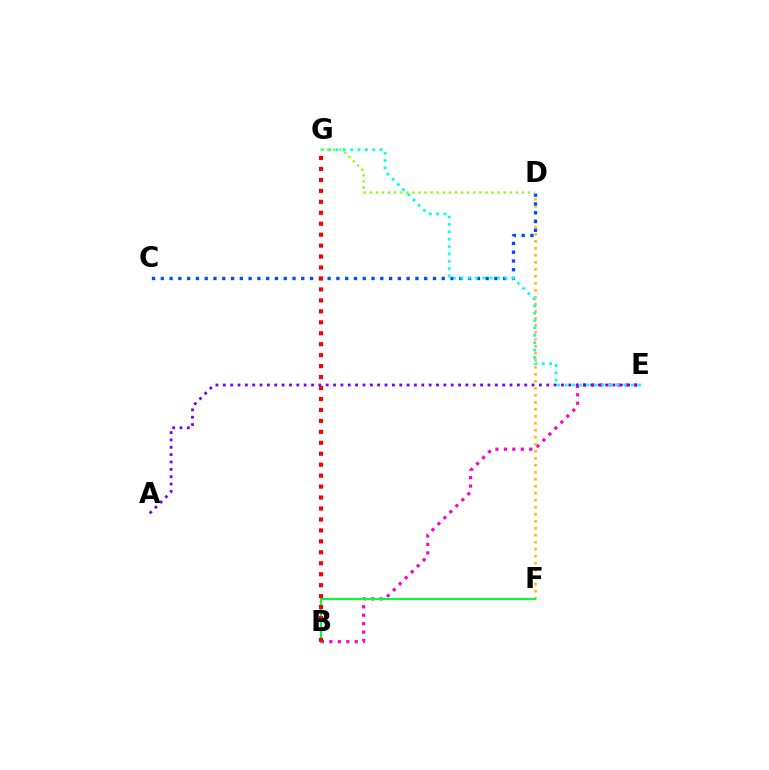{('B', 'E'): [{'color': '#ff00cf', 'line_style': 'dotted', 'thickness': 2.3}], ('D', 'F'): [{'color': '#ffbd00', 'line_style': 'dotted', 'thickness': 1.9}], ('B', 'F'): [{'color': '#00ff39', 'line_style': 'solid', 'thickness': 1.51}], ('C', 'D'): [{'color': '#004bff', 'line_style': 'dotted', 'thickness': 2.39}], ('E', 'G'): [{'color': '#00fff6', 'line_style': 'dotted', 'thickness': 2.0}], ('A', 'E'): [{'color': '#7200ff', 'line_style': 'dotted', 'thickness': 2.0}], ('D', 'G'): [{'color': '#84ff00', 'line_style': 'dotted', 'thickness': 1.65}], ('B', 'G'): [{'color': '#ff0000', 'line_style': 'dotted', 'thickness': 2.98}]}